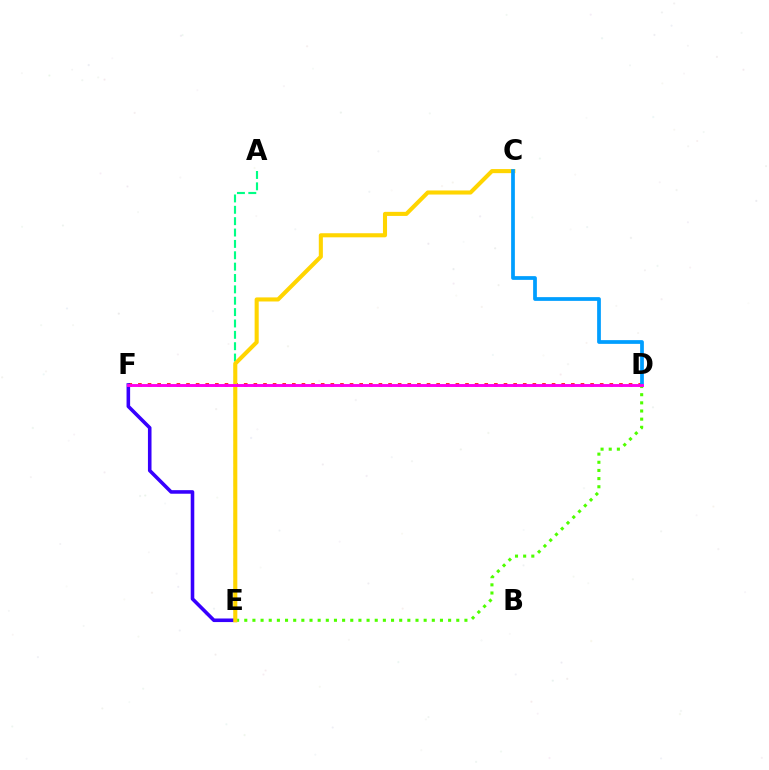{('D', 'F'): [{'color': '#ff0000', 'line_style': 'dotted', 'thickness': 2.61}, {'color': '#ff00ed', 'line_style': 'solid', 'thickness': 2.09}], ('A', 'E'): [{'color': '#00ff86', 'line_style': 'dashed', 'thickness': 1.54}], ('E', 'F'): [{'color': '#3700ff', 'line_style': 'solid', 'thickness': 2.57}], ('D', 'E'): [{'color': '#4fff00', 'line_style': 'dotted', 'thickness': 2.22}], ('C', 'E'): [{'color': '#ffd500', 'line_style': 'solid', 'thickness': 2.94}], ('C', 'D'): [{'color': '#009eff', 'line_style': 'solid', 'thickness': 2.69}]}